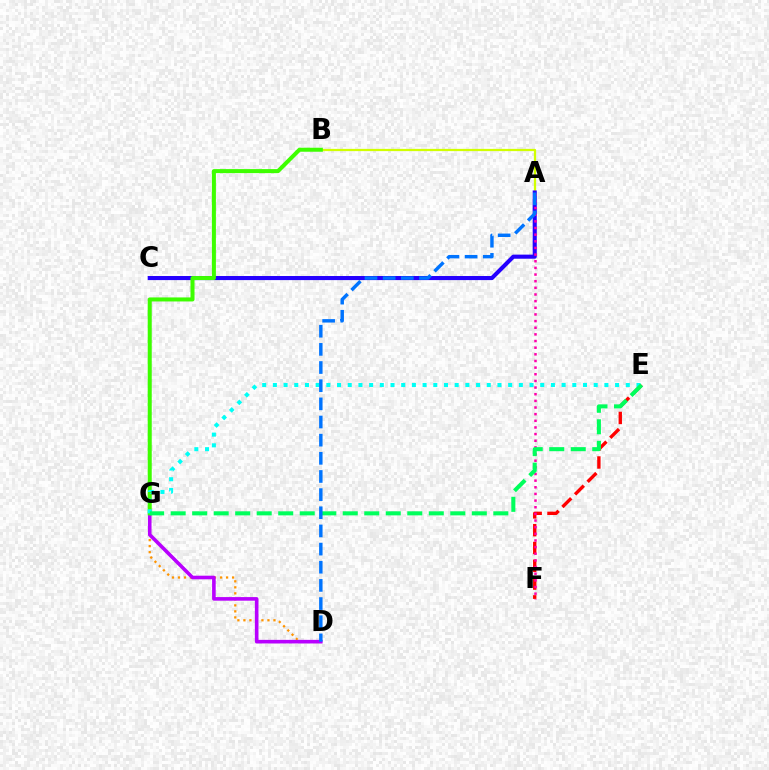{('A', 'B'): [{'color': '#d1ff00', 'line_style': 'solid', 'thickness': 1.62}], ('A', 'C'): [{'color': '#2500ff', 'line_style': 'solid', 'thickness': 2.94}], ('E', 'F'): [{'color': '#ff0000', 'line_style': 'dashed', 'thickness': 2.42}], ('D', 'G'): [{'color': '#ff9400', 'line_style': 'dotted', 'thickness': 1.63}, {'color': '#b900ff', 'line_style': 'solid', 'thickness': 2.59}], ('A', 'F'): [{'color': '#ff00ac', 'line_style': 'dotted', 'thickness': 1.81}], ('B', 'G'): [{'color': '#3dff00', 'line_style': 'solid', 'thickness': 2.9}], ('E', 'G'): [{'color': '#00fff6', 'line_style': 'dotted', 'thickness': 2.91}, {'color': '#00ff5c', 'line_style': 'dashed', 'thickness': 2.92}], ('A', 'D'): [{'color': '#0074ff', 'line_style': 'dashed', 'thickness': 2.47}]}